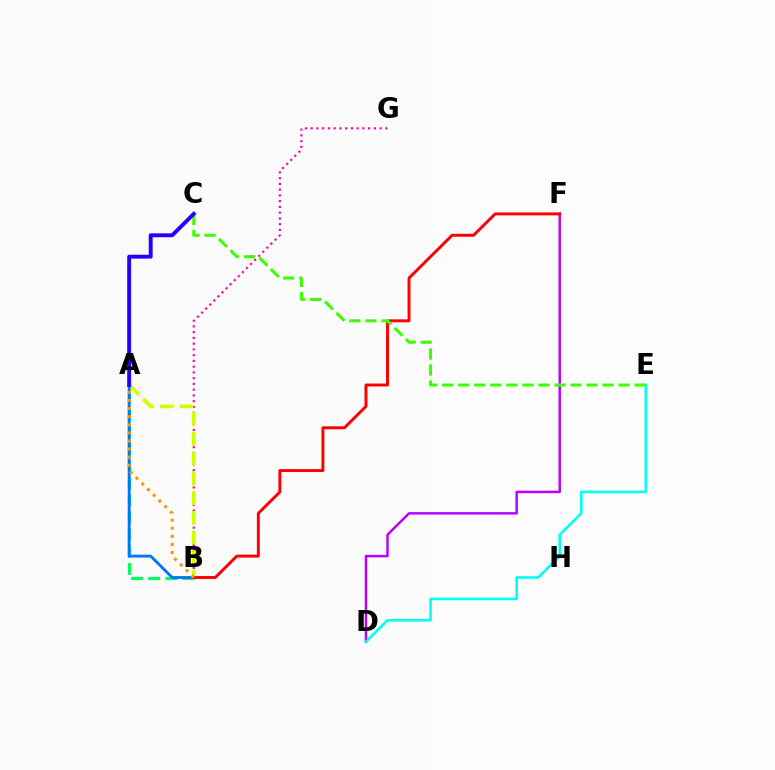{('D', 'F'): [{'color': '#b900ff', 'line_style': 'solid', 'thickness': 1.79}], ('D', 'E'): [{'color': '#00fff6', 'line_style': 'solid', 'thickness': 1.88}], ('B', 'G'): [{'color': '#ff00ac', 'line_style': 'dotted', 'thickness': 1.56}], ('A', 'B'): [{'color': '#00ff5c', 'line_style': 'dashed', 'thickness': 2.33}, {'color': '#d1ff00', 'line_style': 'dashed', 'thickness': 2.69}, {'color': '#0074ff', 'line_style': 'solid', 'thickness': 2.04}, {'color': '#ff9400', 'line_style': 'dotted', 'thickness': 2.2}], ('B', 'F'): [{'color': '#ff0000', 'line_style': 'solid', 'thickness': 2.11}], ('C', 'E'): [{'color': '#3dff00', 'line_style': 'dashed', 'thickness': 2.18}], ('A', 'C'): [{'color': '#2500ff', 'line_style': 'solid', 'thickness': 2.81}]}